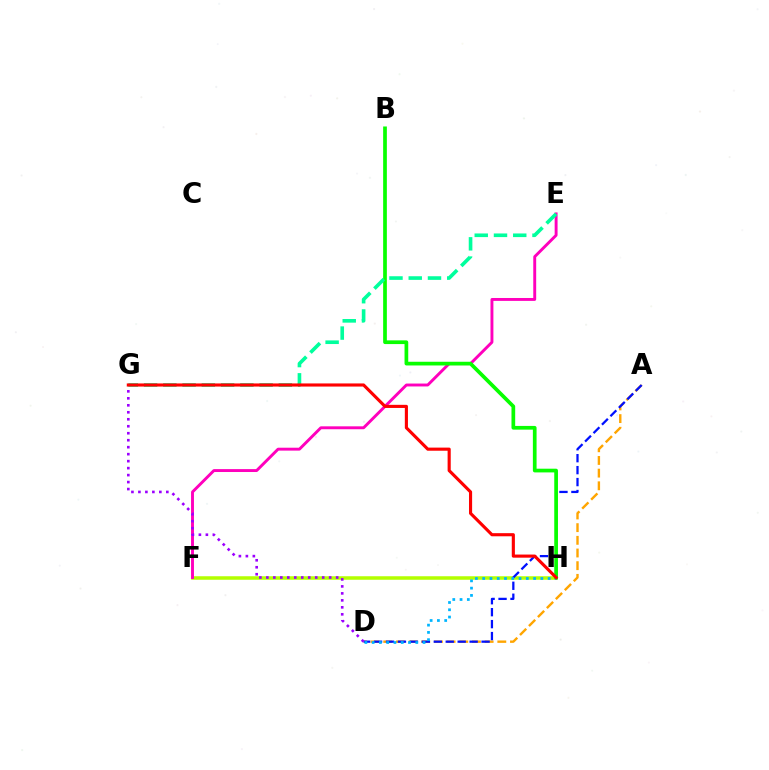{('A', 'D'): [{'color': '#ffa500', 'line_style': 'dashed', 'thickness': 1.72}, {'color': '#0010ff', 'line_style': 'dashed', 'thickness': 1.62}], ('F', 'H'): [{'color': '#b3ff00', 'line_style': 'solid', 'thickness': 2.54}], ('E', 'F'): [{'color': '#ff00bd', 'line_style': 'solid', 'thickness': 2.1}], ('B', 'H'): [{'color': '#08ff00', 'line_style': 'solid', 'thickness': 2.67}], ('E', 'G'): [{'color': '#00ff9d', 'line_style': 'dashed', 'thickness': 2.62}], ('D', 'H'): [{'color': '#00b5ff', 'line_style': 'dotted', 'thickness': 1.98}], ('D', 'G'): [{'color': '#9b00ff', 'line_style': 'dotted', 'thickness': 1.9}], ('G', 'H'): [{'color': '#ff0000', 'line_style': 'solid', 'thickness': 2.25}]}